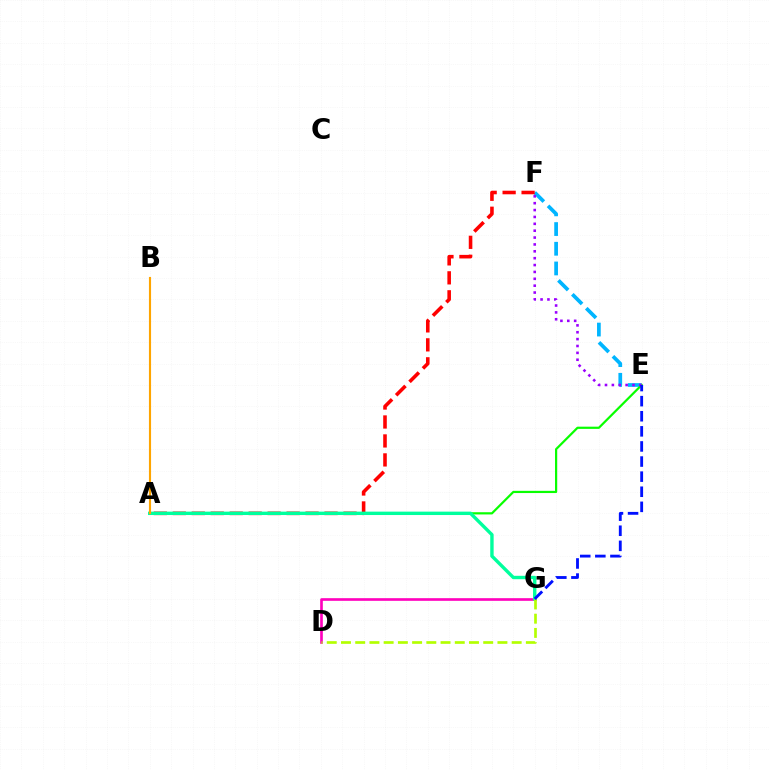{('E', 'F'): [{'color': '#00b5ff', 'line_style': 'dashed', 'thickness': 2.68}, {'color': '#9b00ff', 'line_style': 'dotted', 'thickness': 1.87}], ('A', 'E'): [{'color': '#08ff00', 'line_style': 'solid', 'thickness': 1.59}], ('D', 'G'): [{'color': '#ff00bd', 'line_style': 'solid', 'thickness': 1.91}, {'color': '#b3ff00', 'line_style': 'dashed', 'thickness': 1.93}], ('A', 'F'): [{'color': '#ff0000', 'line_style': 'dashed', 'thickness': 2.58}], ('A', 'G'): [{'color': '#00ff9d', 'line_style': 'solid', 'thickness': 2.44}], ('A', 'B'): [{'color': '#ffa500', 'line_style': 'solid', 'thickness': 1.54}], ('E', 'G'): [{'color': '#0010ff', 'line_style': 'dashed', 'thickness': 2.05}]}